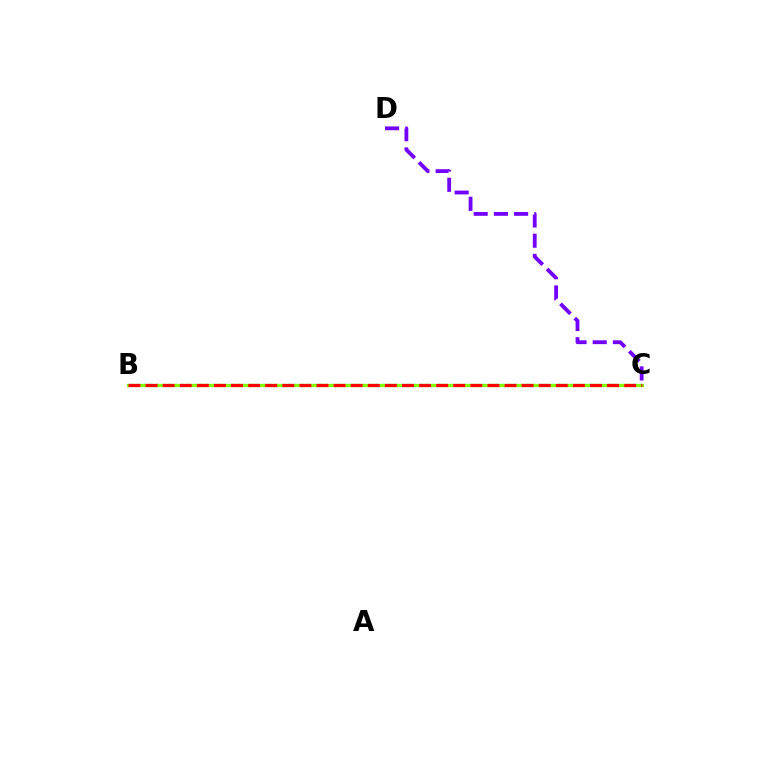{('B', 'C'): [{'color': '#00fff6', 'line_style': 'dotted', 'thickness': 1.71}, {'color': '#84ff00', 'line_style': 'solid', 'thickness': 2.33}, {'color': '#ff0000', 'line_style': 'dashed', 'thickness': 2.32}], ('C', 'D'): [{'color': '#7200ff', 'line_style': 'dashed', 'thickness': 2.75}]}